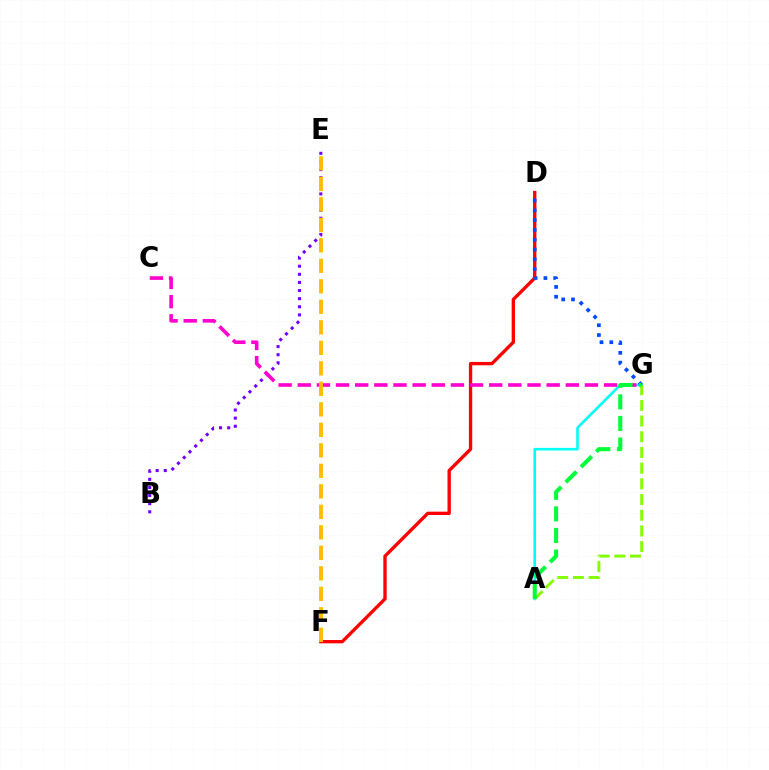{('B', 'E'): [{'color': '#7200ff', 'line_style': 'dotted', 'thickness': 2.2}], ('D', 'F'): [{'color': '#ff0000', 'line_style': 'solid', 'thickness': 2.4}], ('A', 'G'): [{'color': '#00fff6', 'line_style': 'solid', 'thickness': 1.88}, {'color': '#84ff00', 'line_style': 'dashed', 'thickness': 2.13}, {'color': '#00ff39', 'line_style': 'dashed', 'thickness': 2.93}], ('C', 'G'): [{'color': '#ff00cf', 'line_style': 'dashed', 'thickness': 2.6}], ('E', 'F'): [{'color': '#ffbd00', 'line_style': 'dashed', 'thickness': 2.79}], ('D', 'G'): [{'color': '#004bff', 'line_style': 'dotted', 'thickness': 2.66}]}